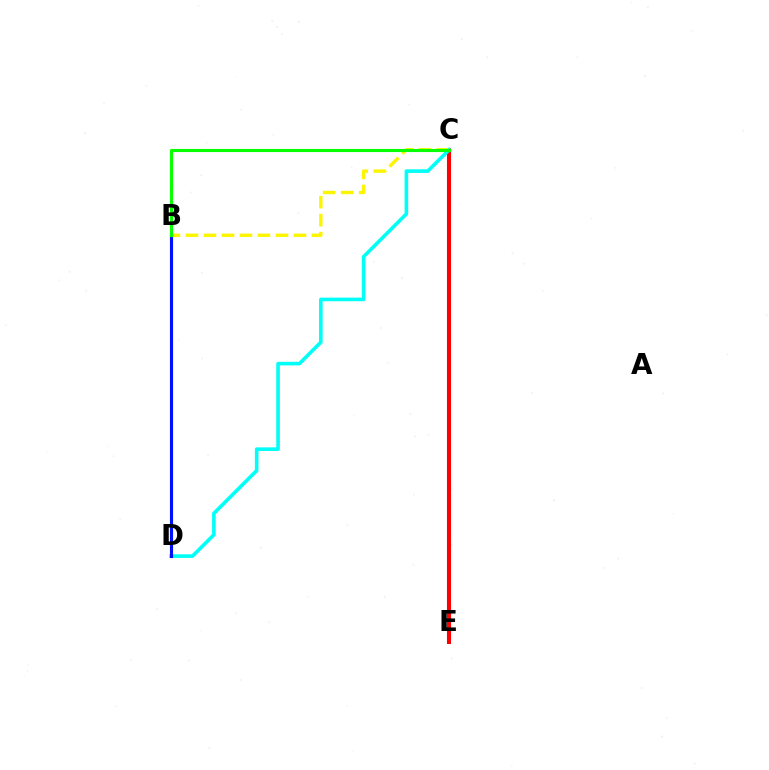{('C', 'E'): [{'color': '#ee00ff', 'line_style': 'dotted', 'thickness': 1.92}, {'color': '#ff0000', 'line_style': 'solid', 'thickness': 2.93}], ('B', 'C'): [{'color': '#fcf500', 'line_style': 'dashed', 'thickness': 2.44}, {'color': '#08ff00', 'line_style': 'solid', 'thickness': 2.25}], ('C', 'D'): [{'color': '#00fff6', 'line_style': 'solid', 'thickness': 2.6}], ('B', 'D'): [{'color': '#0010ff', 'line_style': 'solid', 'thickness': 2.25}]}